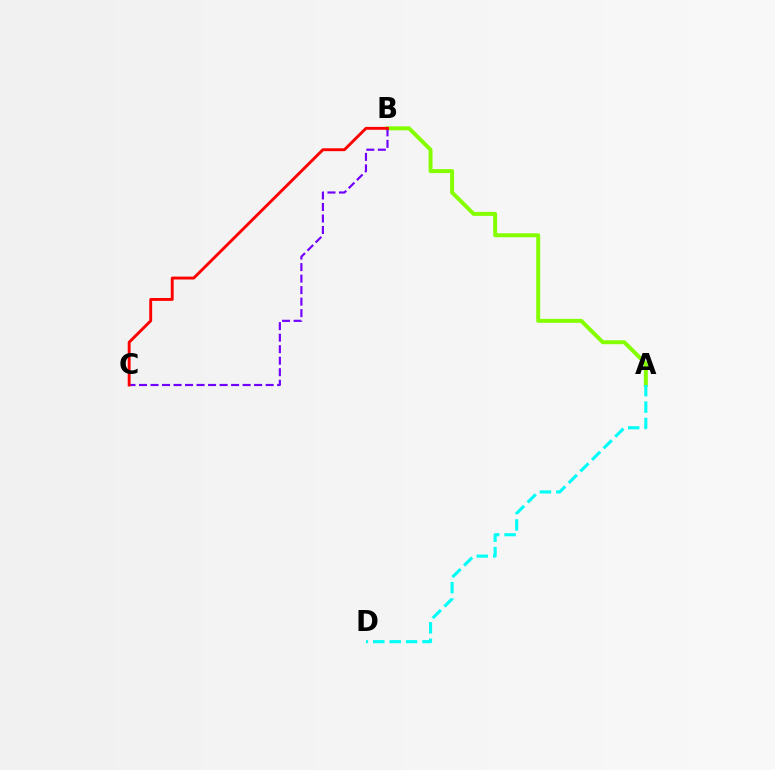{('A', 'B'): [{'color': '#84ff00', 'line_style': 'solid', 'thickness': 2.85}], ('B', 'C'): [{'color': '#7200ff', 'line_style': 'dashed', 'thickness': 1.56}, {'color': '#ff0000', 'line_style': 'solid', 'thickness': 2.08}], ('A', 'D'): [{'color': '#00fff6', 'line_style': 'dashed', 'thickness': 2.23}]}